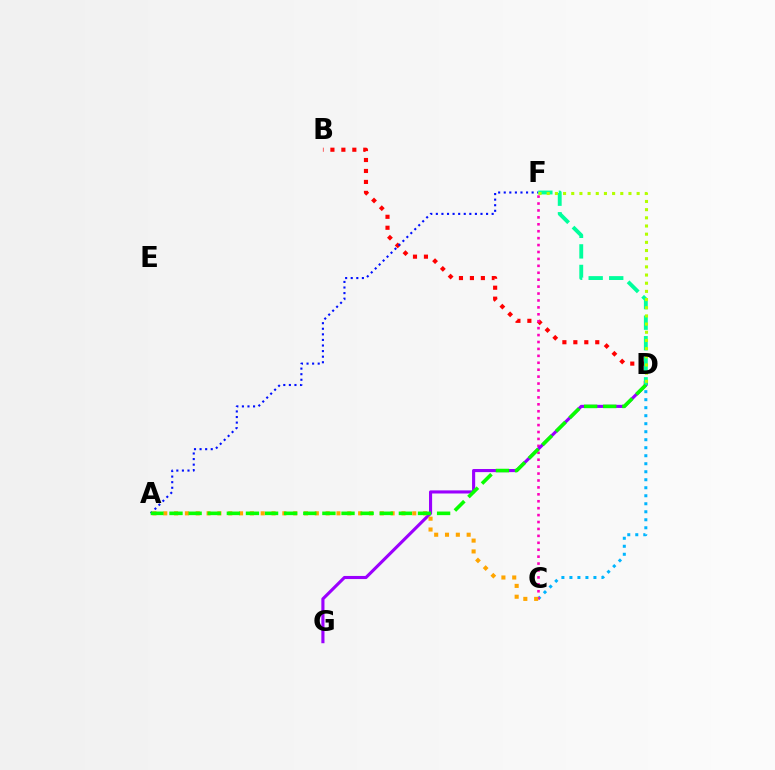{('B', 'D'): [{'color': '#ff0000', 'line_style': 'dotted', 'thickness': 2.98}], ('C', 'D'): [{'color': '#00b5ff', 'line_style': 'dotted', 'thickness': 2.18}], ('C', 'F'): [{'color': '#ff00bd', 'line_style': 'dotted', 'thickness': 1.88}], ('D', 'G'): [{'color': '#9b00ff', 'line_style': 'solid', 'thickness': 2.24}], ('A', 'F'): [{'color': '#0010ff', 'line_style': 'dotted', 'thickness': 1.52}], ('D', 'F'): [{'color': '#00ff9d', 'line_style': 'dashed', 'thickness': 2.79}, {'color': '#b3ff00', 'line_style': 'dotted', 'thickness': 2.22}], ('A', 'C'): [{'color': '#ffa500', 'line_style': 'dotted', 'thickness': 2.94}], ('A', 'D'): [{'color': '#08ff00', 'line_style': 'dashed', 'thickness': 2.6}]}